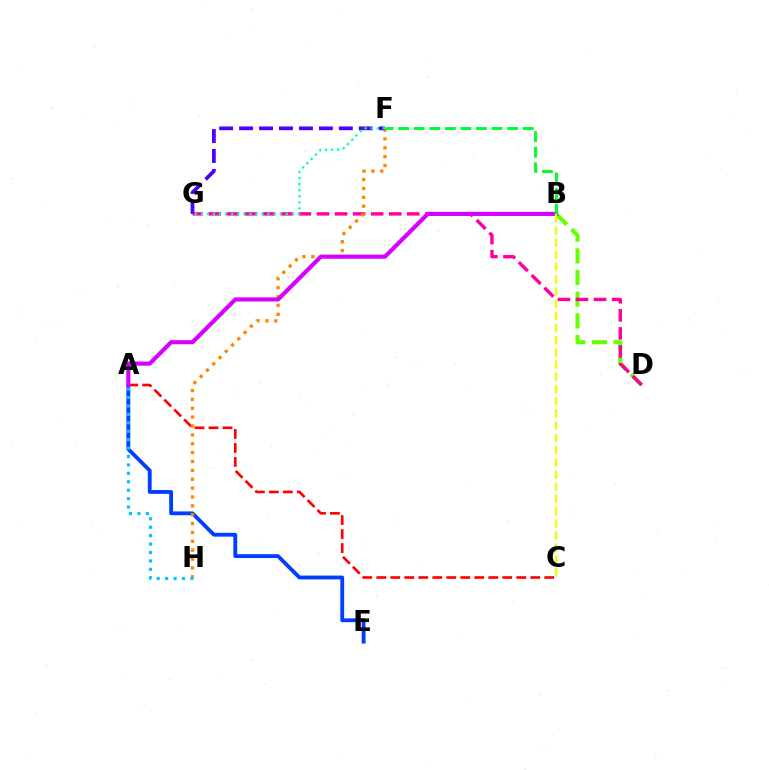{('B', 'D'): [{'color': '#66ff00', 'line_style': 'dashed', 'thickness': 2.94}], ('A', 'C'): [{'color': '#ff0000', 'line_style': 'dashed', 'thickness': 1.9}], ('A', 'E'): [{'color': '#003fff', 'line_style': 'solid', 'thickness': 2.76}], ('D', 'G'): [{'color': '#ff00a0', 'line_style': 'dashed', 'thickness': 2.45}], ('F', 'H'): [{'color': '#ff8800', 'line_style': 'dotted', 'thickness': 2.41}], ('A', 'B'): [{'color': '#d600ff', 'line_style': 'solid', 'thickness': 2.97}], ('F', 'G'): [{'color': '#4f00ff', 'line_style': 'dashed', 'thickness': 2.71}, {'color': '#00ffaf', 'line_style': 'dotted', 'thickness': 1.65}], ('B', 'F'): [{'color': '#00ff27', 'line_style': 'dashed', 'thickness': 2.11}], ('B', 'C'): [{'color': '#eeff00', 'line_style': 'dashed', 'thickness': 1.66}], ('A', 'H'): [{'color': '#00c7ff', 'line_style': 'dotted', 'thickness': 2.29}]}